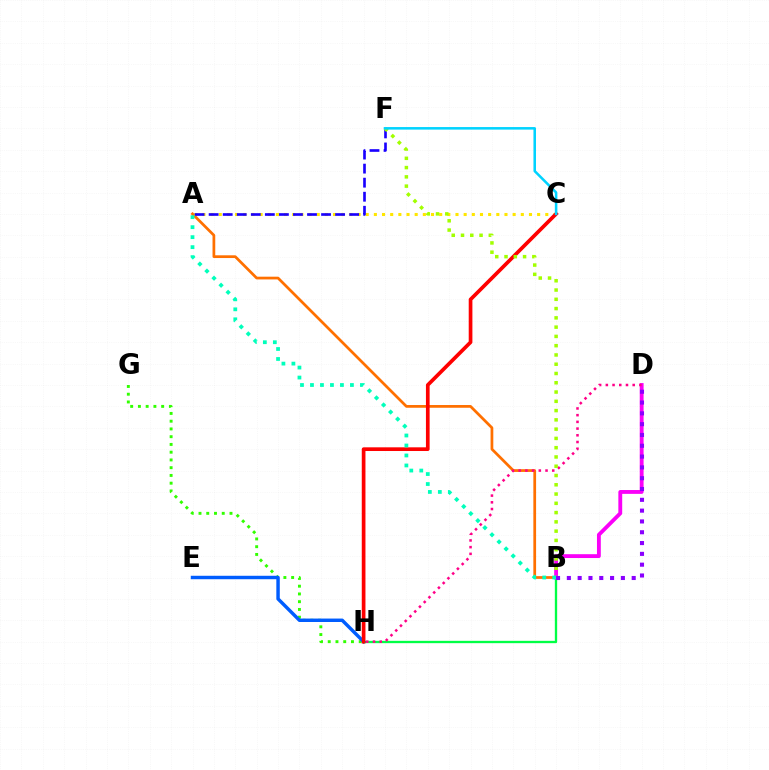{('G', 'H'): [{'color': '#31ff00', 'line_style': 'dotted', 'thickness': 2.11}], ('A', 'B'): [{'color': '#ff7000', 'line_style': 'solid', 'thickness': 1.97}, {'color': '#00ffbb', 'line_style': 'dotted', 'thickness': 2.71}], ('A', 'C'): [{'color': '#ffe600', 'line_style': 'dotted', 'thickness': 2.22}], ('B', 'H'): [{'color': '#00ff45', 'line_style': 'solid', 'thickness': 1.68}], ('E', 'H'): [{'color': '#005dff', 'line_style': 'solid', 'thickness': 2.48}], ('B', 'D'): [{'color': '#fa00f9', 'line_style': 'solid', 'thickness': 2.77}, {'color': '#8a00ff', 'line_style': 'dotted', 'thickness': 2.94}], ('D', 'H'): [{'color': '#ff0088', 'line_style': 'dotted', 'thickness': 1.82}], ('A', 'F'): [{'color': '#1900ff', 'line_style': 'dashed', 'thickness': 1.91}], ('C', 'H'): [{'color': '#ff0000', 'line_style': 'solid', 'thickness': 2.66}], ('B', 'F'): [{'color': '#a2ff00', 'line_style': 'dotted', 'thickness': 2.52}], ('C', 'F'): [{'color': '#00d3ff', 'line_style': 'solid', 'thickness': 1.83}]}